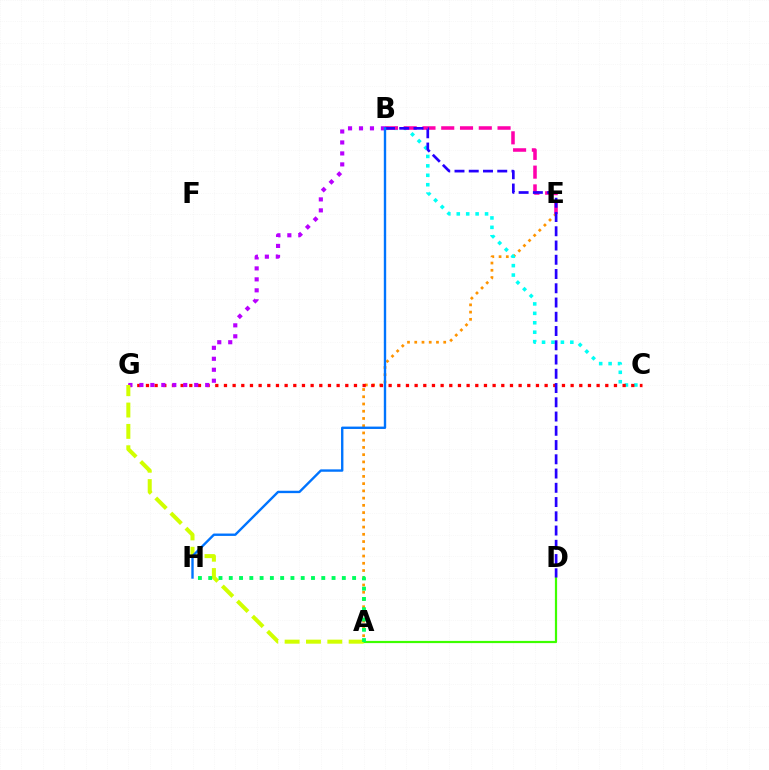{('A', 'D'): [{'color': '#3dff00', 'line_style': 'solid', 'thickness': 1.59}], ('A', 'E'): [{'color': '#ff9400', 'line_style': 'dotted', 'thickness': 1.97}], ('B', 'C'): [{'color': '#00fff6', 'line_style': 'dotted', 'thickness': 2.56}], ('C', 'G'): [{'color': '#ff0000', 'line_style': 'dotted', 'thickness': 2.35}], ('B', 'E'): [{'color': '#ff00ac', 'line_style': 'dashed', 'thickness': 2.55}], ('B', 'G'): [{'color': '#b900ff', 'line_style': 'dotted', 'thickness': 2.98}], ('A', 'G'): [{'color': '#d1ff00', 'line_style': 'dashed', 'thickness': 2.9}], ('A', 'H'): [{'color': '#00ff5c', 'line_style': 'dotted', 'thickness': 2.79}], ('B', 'D'): [{'color': '#2500ff', 'line_style': 'dashed', 'thickness': 1.94}], ('B', 'H'): [{'color': '#0074ff', 'line_style': 'solid', 'thickness': 1.71}]}